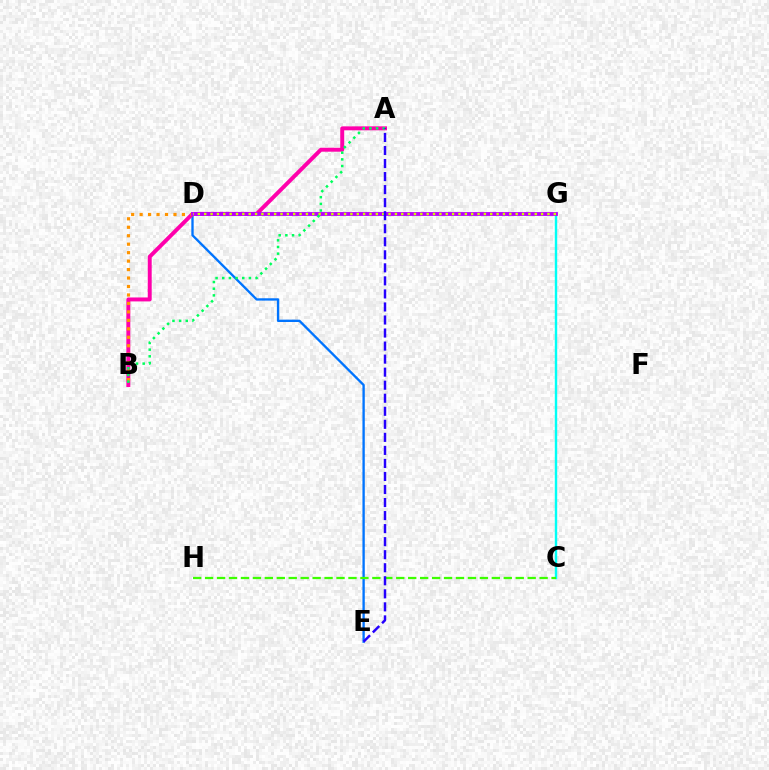{('D', 'G'): [{'color': '#ff0000', 'line_style': 'dotted', 'thickness': 1.68}, {'color': '#b900ff', 'line_style': 'solid', 'thickness': 2.76}, {'color': '#d1ff00', 'line_style': 'dotted', 'thickness': 1.73}], ('D', 'E'): [{'color': '#0074ff', 'line_style': 'solid', 'thickness': 1.68}], ('C', 'G'): [{'color': '#00fff6', 'line_style': 'solid', 'thickness': 1.73}], ('A', 'B'): [{'color': '#ff00ac', 'line_style': 'solid', 'thickness': 2.84}, {'color': '#00ff5c', 'line_style': 'dotted', 'thickness': 1.81}], ('B', 'D'): [{'color': '#ff9400', 'line_style': 'dotted', 'thickness': 2.3}], ('C', 'H'): [{'color': '#3dff00', 'line_style': 'dashed', 'thickness': 1.62}], ('A', 'E'): [{'color': '#2500ff', 'line_style': 'dashed', 'thickness': 1.77}]}